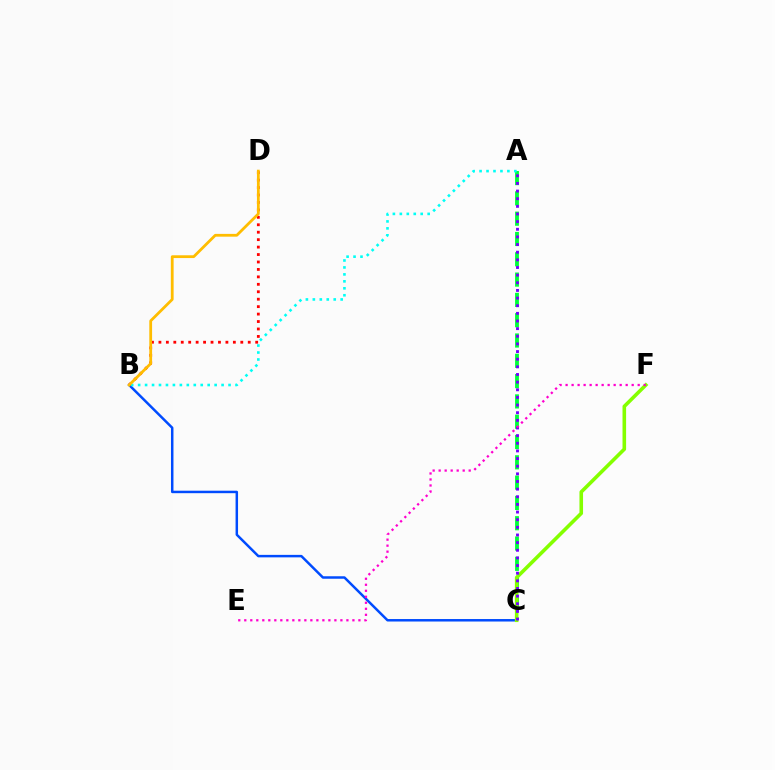{('B', 'C'): [{'color': '#004bff', 'line_style': 'solid', 'thickness': 1.79}], ('A', 'C'): [{'color': '#00ff39', 'line_style': 'dashed', 'thickness': 2.76}, {'color': '#7200ff', 'line_style': 'dotted', 'thickness': 2.08}], ('B', 'D'): [{'color': '#ff0000', 'line_style': 'dotted', 'thickness': 2.02}, {'color': '#ffbd00', 'line_style': 'solid', 'thickness': 2.0}], ('A', 'B'): [{'color': '#00fff6', 'line_style': 'dotted', 'thickness': 1.89}], ('C', 'F'): [{'color': '#84ff00', 'line_style': 'solid', 'thickness': 2.59}], ('E', 'F'): [{'color': '#ff00cf', 'line_style': 'dotted', 'thickness': 1.63}]}